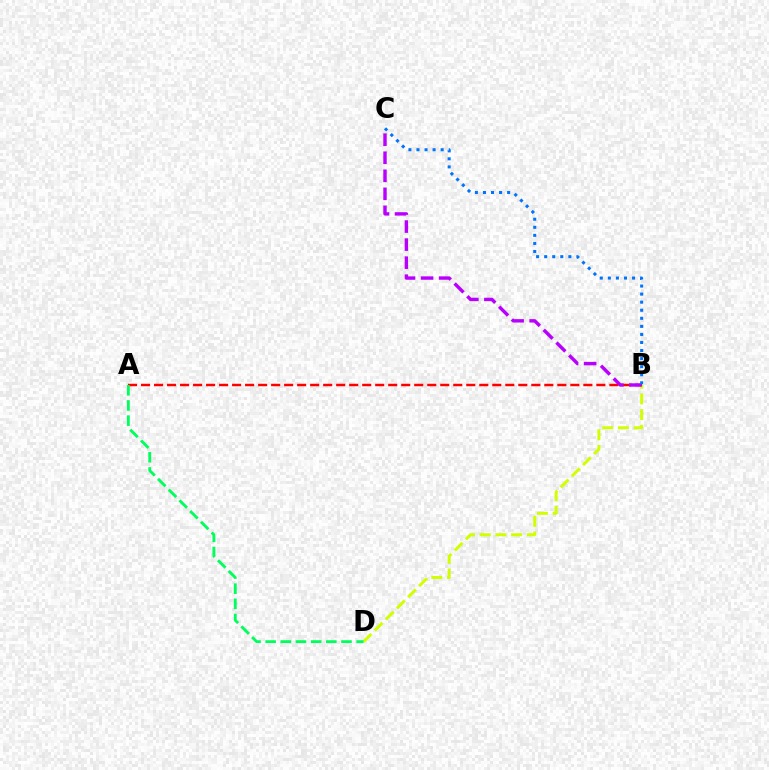{('B', 'D'): [{'color': '#d1ff00', 'line_style': 'dashed', 'thickness': 2.14}], ('A', 'B'): [{'color': '#ff0000', 'line_style': 'dashed', 'thickness': 1.77}], ('A', 'D'): [{'color': '#00ff5c', 'line_style': 'dashed', 'thickness': 2.06}], ('B', 'C'): [{'color': '#b900ff', 'line_style': 'dashed', 'thickness': 2.45}, {'color': '#0074ff', 'line_style': 'dotted', 'thickness': 2.19}]}